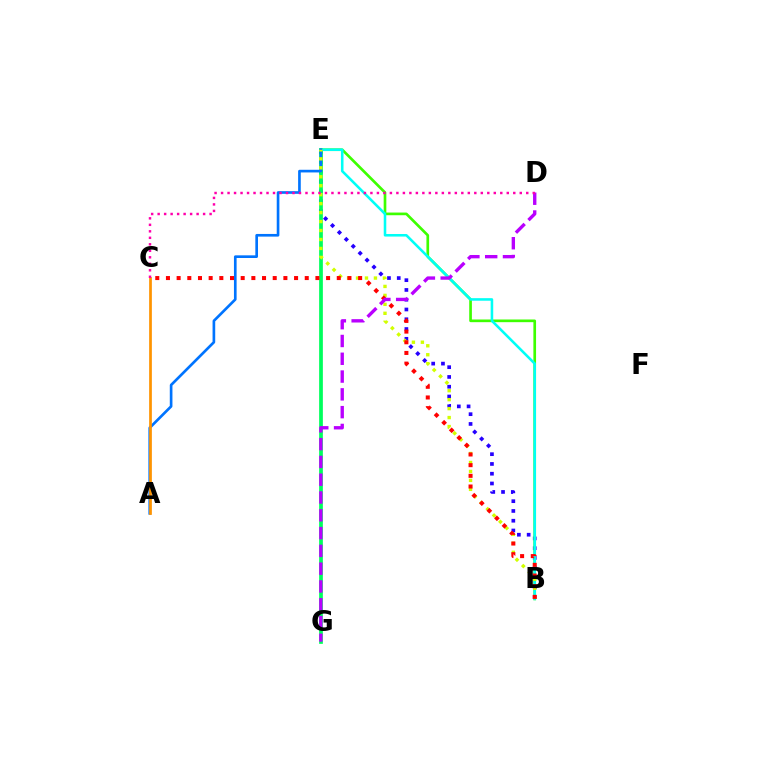{('B', 'E'): [{'color': '#2500ff', 'line_style': 'dotted', 'thickness': 2.65}, {'color': '#3dff00', 'line_style': 'solid', 'thickness': 1.92}, {'color': '#00fff6', 'line_style': 'solid', 'thickness': 1.85}, {'color': '#d1ff00', 'line_style': 'dotted', 'thickness': 2.43}], ('E', 'G'): [{'color': '#00ff5c', 'line_style': 'solid', 'thickness': 2.68}], ('A', 'E'): [{'color': '#0074ff', 'line_style': 'solid', 'thickness': 1.92}], ('B', 'C'): [{'color': '#ff0000', 'line_style': 'dotted', 'thickness': 2.9}], ('D', 'G'): [{'color': '#b900ff', 'line_style': 'dashed', 'thickness': 2.42}], ('A', 'C'): [{'color': '#ff9400', 'line_style': 'solid', 'thickness': 1.96}], ('C', 'D'): [{'color': '#ff00ac', 'line_style': 'dotted', 'thickness': 1.76}]}